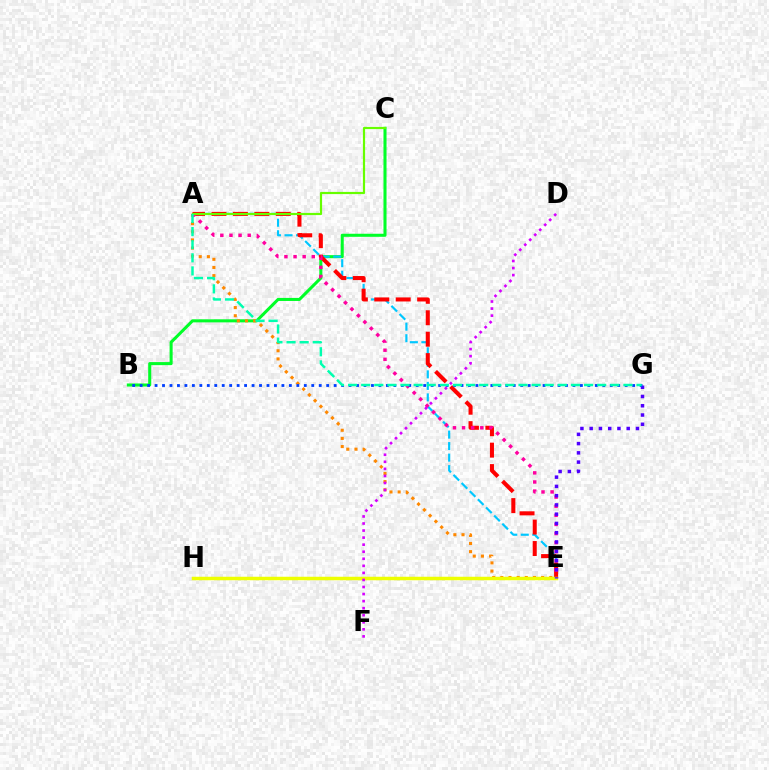{('B', 'C'): [{'color': '#00ff27', 'line_style': 'solid', 'thickness': 2.2}], ('A', 'E'): [{'color': '#ff8800', 'line_style': 'dotted', 'thickness': 2.22}, {'color': '#00c7ff', 'line_style': 'dashed', 'thickness': 1.56}, {'color': '#ff0000', 'line_style': 'dashed', 'thickness': 2.91}, {'color': '#ff00a0', 'line_style': 'dotted', 'thickness': 2.48}], ('E', 'H'): [{'color': '#eeff00', 'line_style': 'solid', 'thickness': 2.51}], ('E', 'G'): [{'color': '#4f00ff', 'line_style': 'dotted', 'thickness': 2.52}], ('B', 'G'): [{'color': '#003fff', 'line_style': 'dotted', 'thickness': 2.03}], ('D', 'F'): [{'color': '#d600ff', 'line_style': 'dotted', 'thickness': 1.92}], ('A', 'C'): [{'color': '#66ff00', 'line_style': 'solid', 'thickness': 1.58}], ('A', 'G'): [{'color': '#00ffaf', 'line_style': 'dashed', 'thickness': 1.78}]}